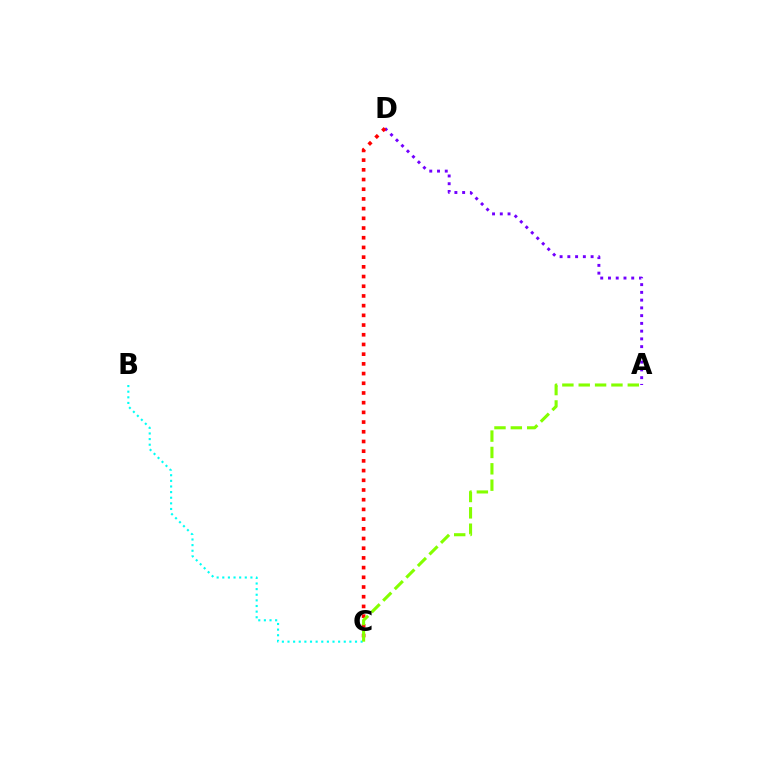{('A', 'D'): [{'color': '#7200ff', 'line_style': 'dotted', 'thickness': 2.11}], ('C', 'D'): [{'color': '#ff0000', 'line_style': 'dotted', 'thickness': 2.64}], ('B', 'C'): [{'color': '#00fff6', 'line_style': 'dotted', 'thickness': 1.53}], ('A', 'C'): [{'color': '#84ff00', 'line_style': 'dashed', 'thickness': 2.22}]}